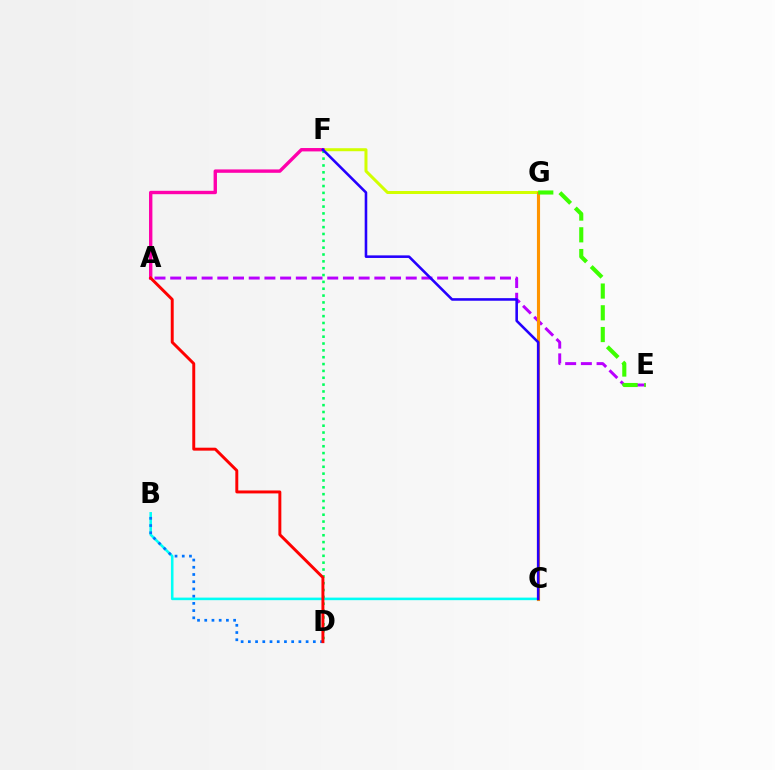{('F', 'G'): [{'color': '#d1ff00', 'line_style': 'solid', 'thickness': 2.16}], ('B', 'C'): [{'color': '#00fff6', 'line_style': 'solid', 'thickness': 1.85}], ('A', 'E'): [{'color': '#b900ff', 'line_style': 'dashed', 'thickness': 2.13}], ('A', 'F'): [{'color': '#ff00ac', 'line_style': 'solid', 'thickness': 2.44}], ('C', 'G'): [{'color': '#ff9400', 'line_style': 'solid', 'thickness': 2.25}], ('B', 'D'): [{'color': '#0074ff', 'line_style': 'dotted', 'thickness': 1.96}], ('D', 'F'): [{'color': '#00ff5c', 'line_style': 'dotted', 'thickness': 1.86}], ('A', 'D'): [{'color': '#ff0000', 'line_style': 'solid', 'thickness': 2.12}], ('E', 'G'): [{'color': '#3dff00', 'line_style': 'dashed', 'thickness': 2.95}], ('C', 'F'): [{'color': '#2500ff', 'line_style': 'solid', 'thickness': 1.86}]}